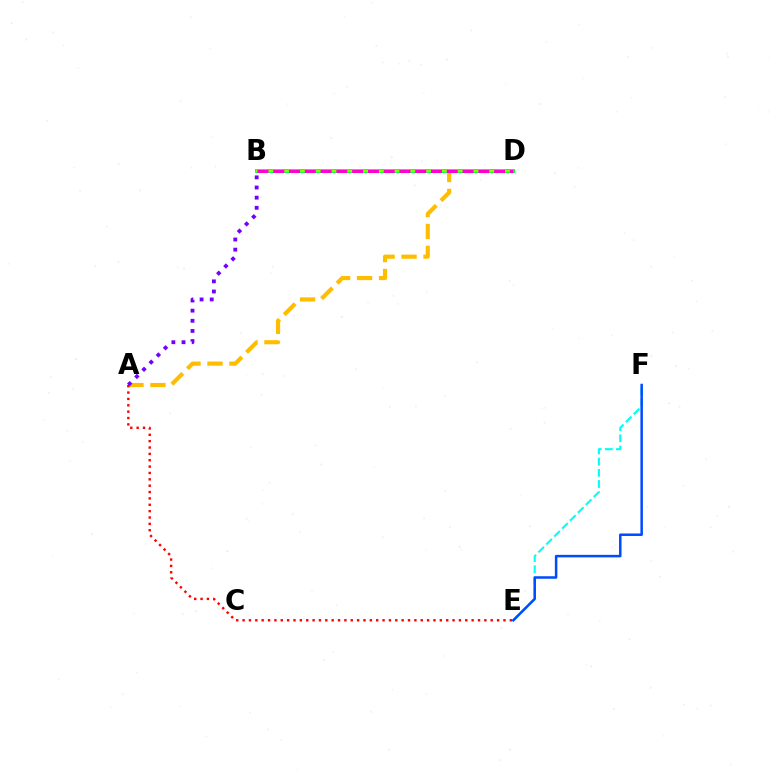{('A', 'D'): [{'color': '#ffbd00', 'line_style': 'dashed', 'thickness': 2.98}], ('B', 'D'): [{'color': '#00ff39', 'line_style': 'solid', 'thickness': 2.8}, {'color': '#84ff00', 'line_style': 'solid', 'thickness': 1.56}, {'color': '#ff00cf', 'line_style': 'dashed', 'thickness': 2.14}], ('E', 'F'): [{'color': '#00fff6', 'line_style': 'dashed', 'thickness': 1.52}, {'color': '#004bff', 'line_style': 'solid', 'thickness': 1.81}], ('A', 'E'): [{'color': '#ff0000', 'line_style': 'dotted', 'thickness': 1.73}], ('A', 'B'): [{'color': '#7200ff', 'line_style': 'dotted', 'thickness': 2.76}]}